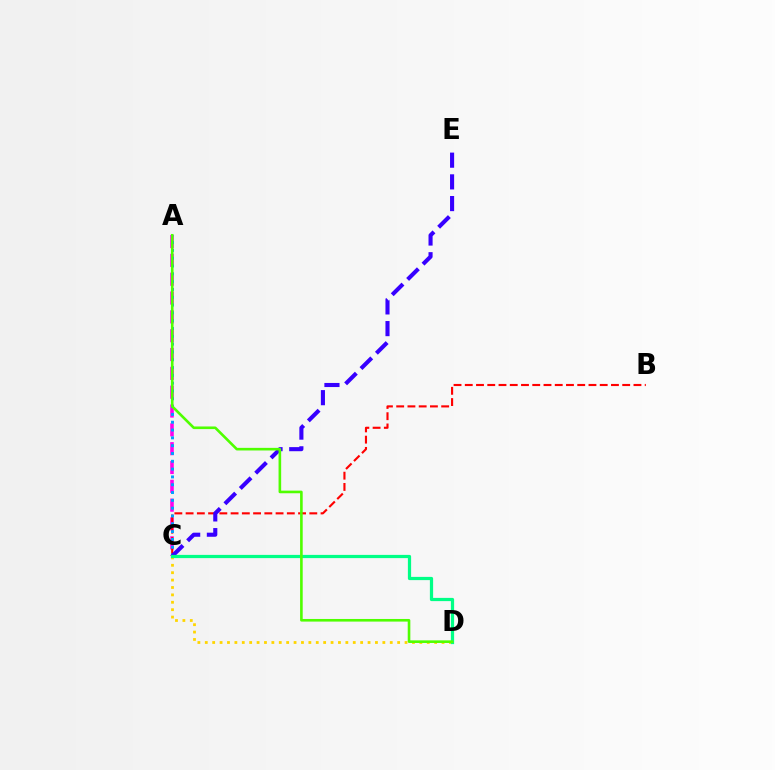{('A', 'C'): [{'color': '#ff00ed', 'line_style': 'dashed', 'thickness': 2.56}, {'color': '#009eff', 'line_style': 'dotted', 'thickness': 2.12}], ('B', 'C'): [{'color': '#ff0000', 'line_style': 'dashed', 'thickness': 1.53}], ('C', 'E'): [{'color': '#3700ff', 'line_style': 'dashed', 'thickness': 2.95}], ('C', 'D'): [{'color': '#ffd500', 'line_style': 'dotted', 'thickness': 2.01}, {'color': '#00ff86', 'line_style': 'solid', 'thickness': 2.32}], ('A', 'D'): [{'color': '#4fff00', 'line_style': 'solid', 'thickness': 1.88}]}